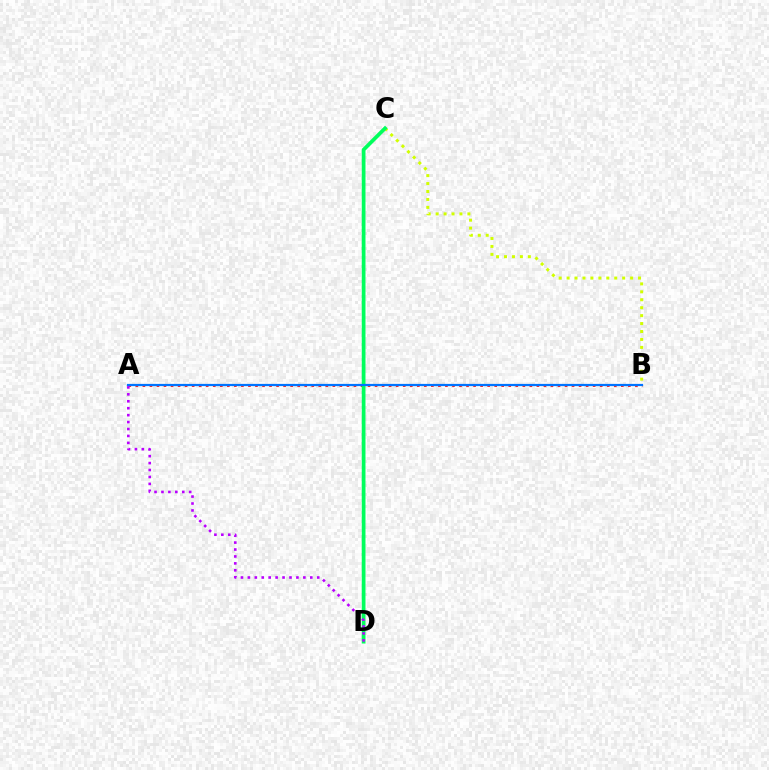{('A', 'B'): [{'color': '#ff0000', 'line_style': 'dotted', 'thickness': 1.91}, {'color': '#0074ff', 'line_style': 'solid', 'thickness': 1.6}], ('B', 'C'): [{'color': '#d1ff00', 'line_style': 'dotted', 'thickness': 2.16}], ('C', 'D'): [{'color': '#00ff5c', 'line_style': 'solid', 'thickness': 2.69}], ('A', 'D'): [{'color': '#b900ff', 'line_style': 'dotted', 'thickness': 1.88}]}